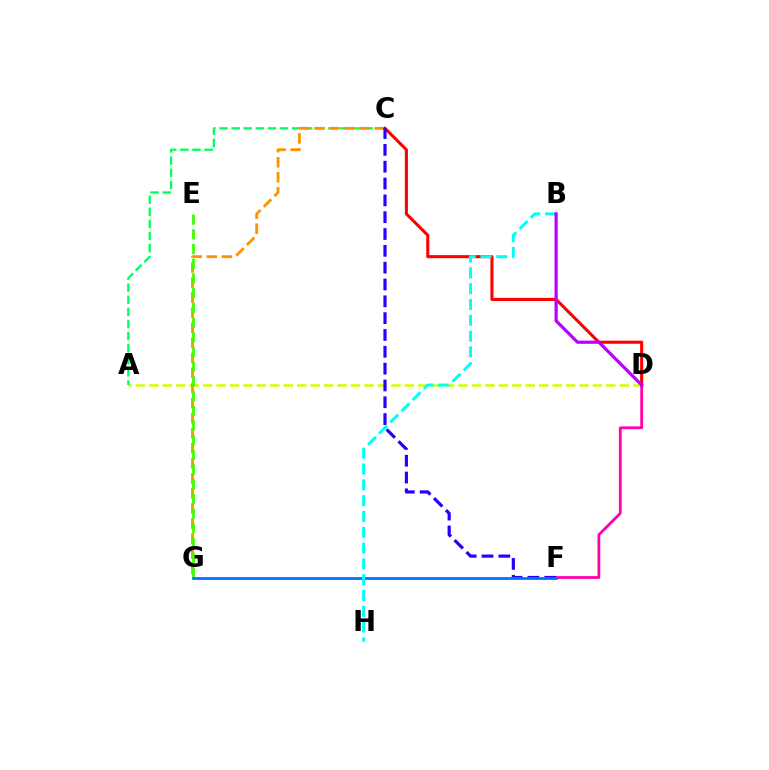{('A', 'D'): [{'color': '#d1ff00', 'line_style': 'dashed', 'thickness': 1.83}], ('A', 'C'): [{'color': '#00ff5c', 'line_style': 'dashed', 'thickness': 1.64}], ('C', 'G'): [{'color': '#ff9400', 'line_style': 'dashed', 'thickness': 2.05}], ('E', 'G'): [{'color': '#3dff00', 'line_style': 'dashed', 'thickness': 2.0}], ('C', 'D'): [{'color': '#ff0000', 'line_style': 'solid', 'thickness': 2.21}], ('D', 'F'): [{'color': '#ff00ac', 'line_style': 'solid', 'thickness': 2.01}], ('C', 'F'): [{'color': '#2500ff', 'line_style': 'dashed', 'thickness': 2.29}], ('F', 'G'): [{'color': '#0074ff', 'line_style': 'solid', 'thickness': 2.0}], ('B', 'H'): [{'color': '#00fff6', 'line_style': 'dashed', 'thickness': 2.15}], ('B', 'D'): [{'color': '#b900ff', 'line_style': 'solid', 'thickness': 2.29}]}